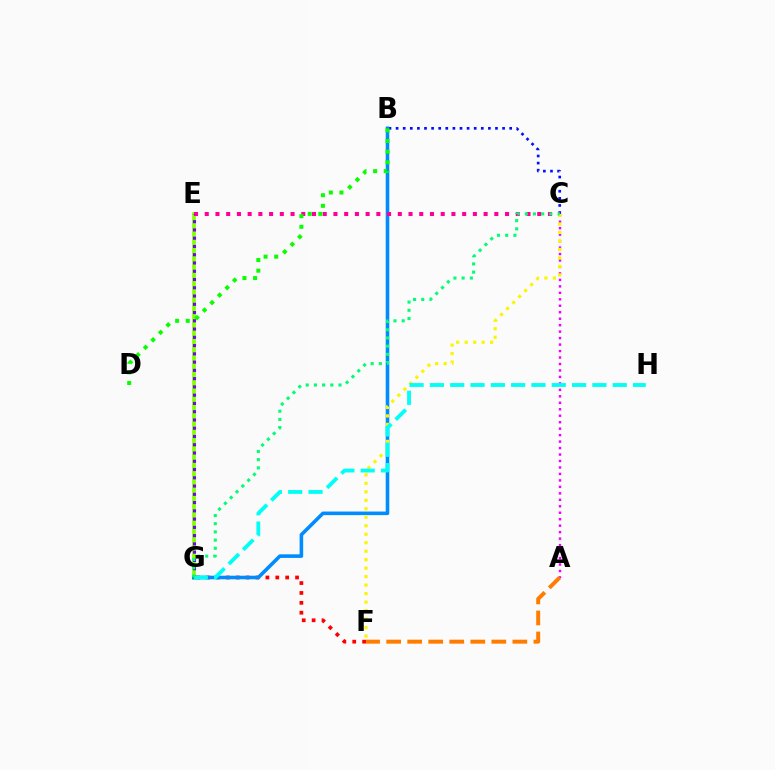{('E', 'G'): [{'color': '#84ff00', 'line_style': 'solid', 'thickness': 2.66}, {'color': '#7200ff', 'line_style': 'dotted', 'thickness': 2.24}], ('B', 'C'): [{'color': '#0010ff', 'line_style': 'dotted', 'thickness': 1.93}], ('F', 'G'): [{'color': '#ff0000', 'line_style': 'dotted', 'thickness': 2.69}], ('B', 'G'): [{'color': '#008cff', 'line_style': 'solid', 'thickness': 2.58}], ('C', 'E'): [{'color': '#ff0094', 'line_style': 'dotted', 'thickness': 2.91}], ('B', 'D'): [{'color': '#08ff00', 'line_style': 'dotted', 'thickness': 2.89}], ('A', 'C'): [{'color': '#ee00ff', 'line_style': 'dotted', 'thickness': 1.76}], ('C', 'F'): [{'color': '#fcf500', 'line_style': 'dotted', 'thickness': 2.31}], ('G', 'H'): [{'color': '#00fff6', 'line_style': 'dashed', 'thickness': 2.76}], ('A', 'F'): [{'color': '#ff7c00', 'line_style': 'dashed', 'thickness': 2.86}], ('C', 'G'): [{'color': '#00ff74', 'line_style': 'dotted', 'thickness': 2.23}]}